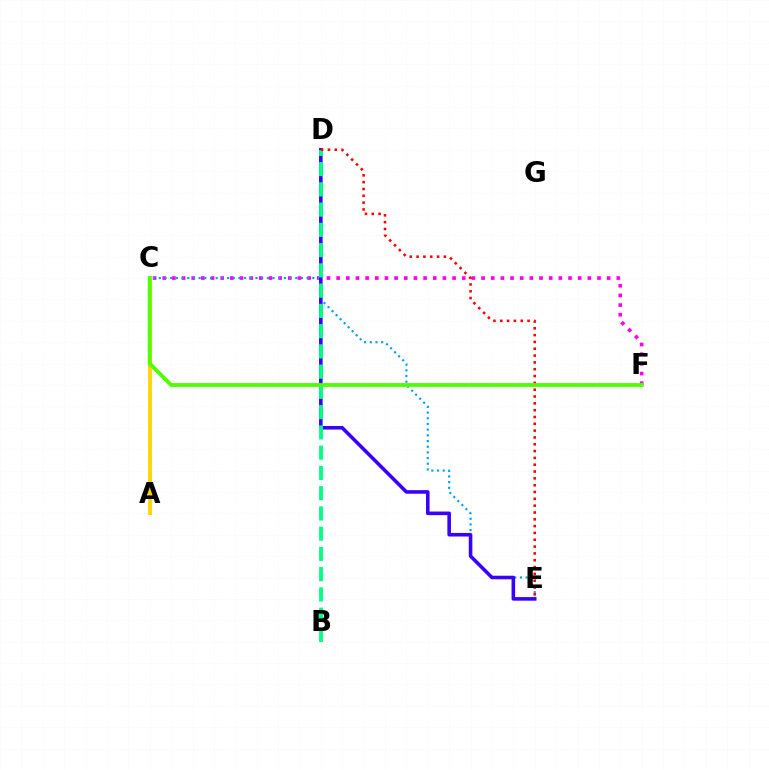{('C', 'F'): [{'color': '#ff00ed', 'line_style': 'dotted', 'thickness': 2.63}, {'color': '#4fff00', 'line_style': 'solid', 'thickness': 2.76}], ('C', 'E'): [{'color': '#009eff', 'line_style': 'dotted', 'thickness': 1.54}], ('D', 'E'): [{'color': '#3700ff', 'line_style': 'solid', 'thickness': 2.58}, {'color': '#ff0000', 'line_style': 'dotted', 'thickness': 1.85}], ('B', 'D'): [{'color': '#00ff86', 'line_style': 'dashed', 'thickness': 2.75}], ('A', 'C'): [{'color': '#ffd500', 'line_style': 'solid', 'thickness': 2.75}]}